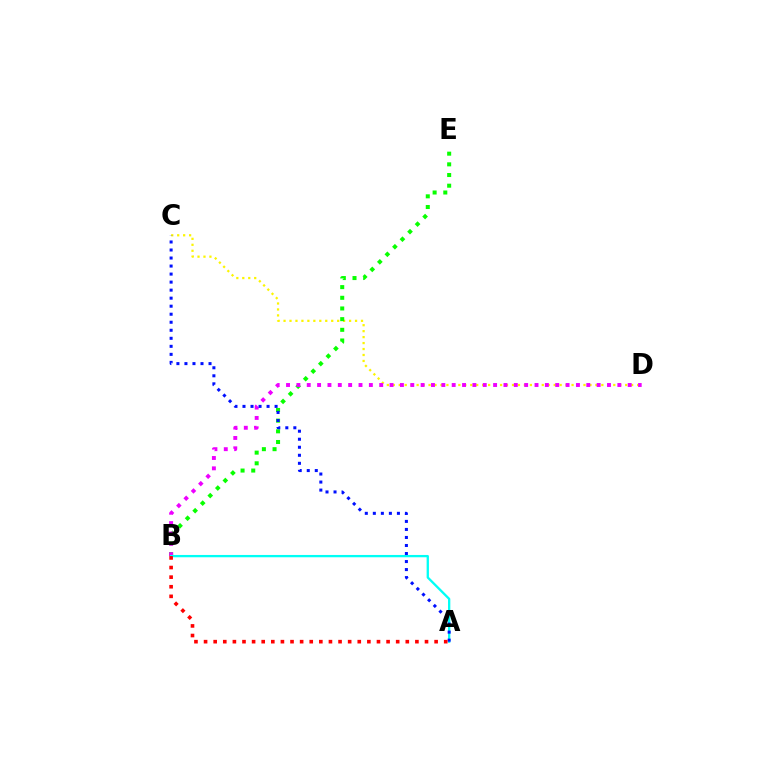{('C', 'D'): [{'color': '#fcf500', 'line_style': 'dotted', 'thickness': 1.62}], ('B', 'E'): [{'color': '#08ff00', 'line_style': 'dotted', 'thickness': 2.9}], ('B', 'D'): [{'color': '#ee00ff', 'line_style': 'dotted', 'thickness': 2.81}], ('A', 'B'): [{'color': '#00fff6', 'line_style': 'solid', 'thickness': 1.66}, {'color': '#ff0000', 'line_style': 'dotted', 'thickness': 2.61}], ('A', 'C'): [{'color': '#0010ff', 'line_style': 'dotted', 'thickness': 2.18}]}